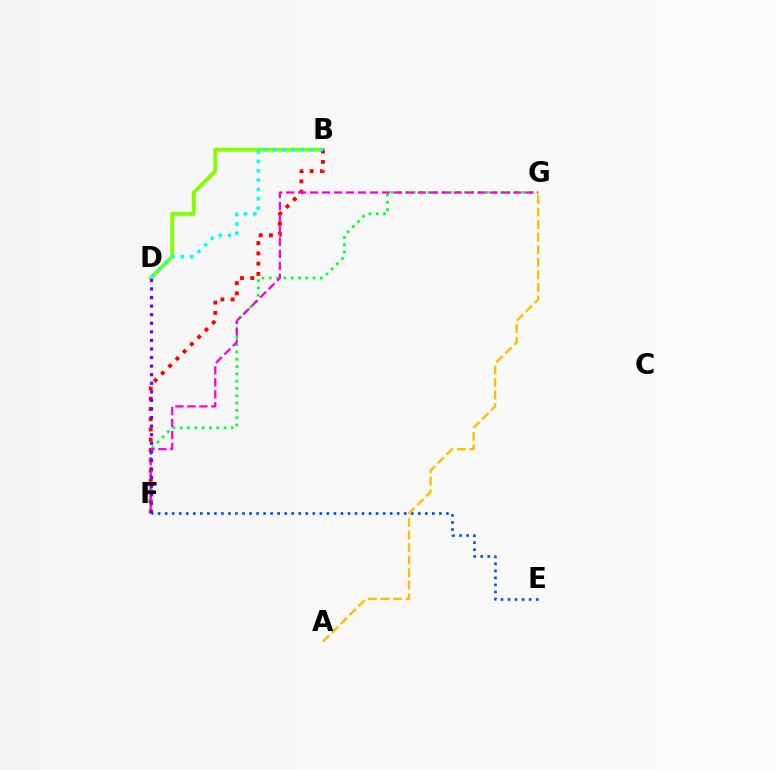{('B', 'D'): [{'color': '#84ff00', 'line_style': 'solid', 'thickness': 2.81}, {'color': '#00fff6', 'line_style': 'dotted', 'thickness': 2.53}], ('B', 'F'): [{'color': '#ff0000', 'line_style': 'dotted', 'thickness': 2.78}], ('E', 'F'): [{'color': '#004bff', 'line_style': 'dotted', 'thickness': 1.91}], ('F', 'G'): [{'color': '#00ff39', 'line_style': 'dotted', 'thickness': 1.98}, {'color': '#ff00cf', 'line_style': 'dashed', 'thickness': 1.62}], ('A', 'G'): [{'color': '#ffbd00', 'line_style': 'dashed', 'thickness': 1.71}], ('D', 'F'): [{'color': '#7200ff', 'line_style': 'dotted', 'thickness': 2.33}]}